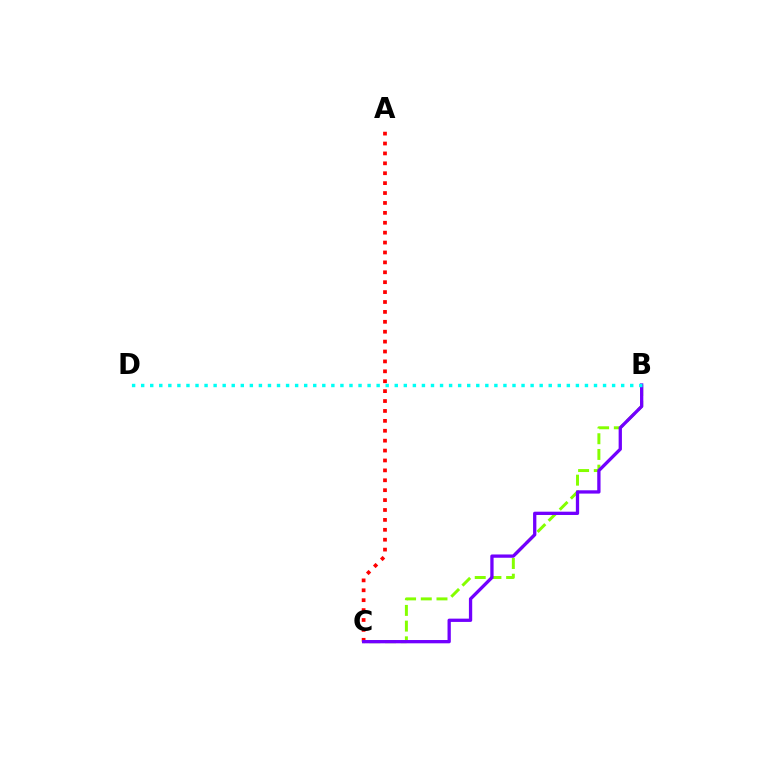{('A', 'C'): [{'color': '#ff0000', 'line_style': 'dotted', 'thickness': 2.69}], ('B', 'C'): [{'color': '#84ff00', 'line_style': 'dashed', 'thickness': 2.13}, {'color': '#7200ff', 'line_style': 'solid', 'thickness': 2.37}], ('B', 'D'): [{'color': '#00fff6', 'line_style': 'dotted', 'thickness': 2.46}]}